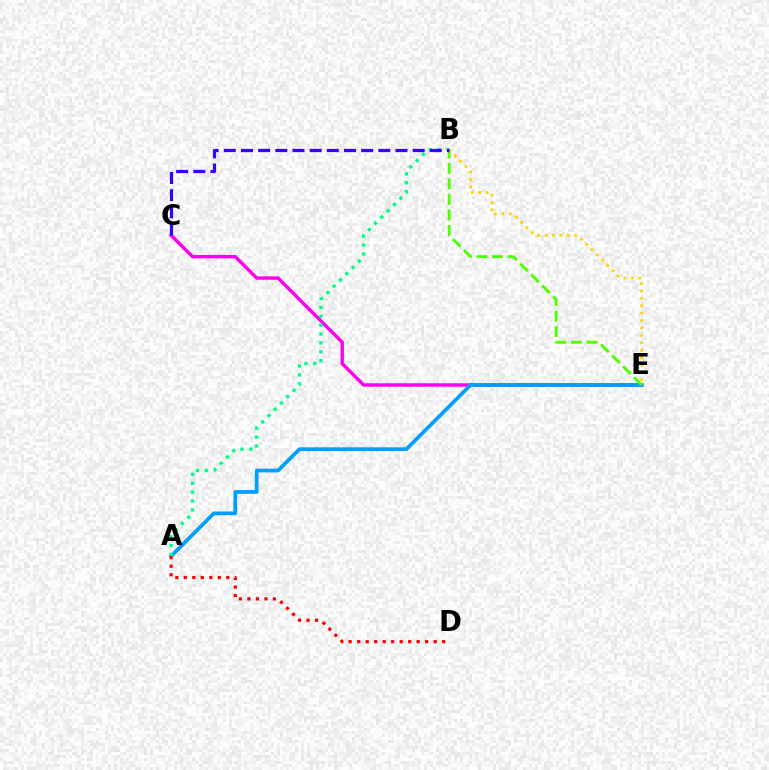{('C', 'E'): [{'color': '#ff00ed', 'line_style': 'solid', 'thickness': 2.46}], ('A', 'E'): [{'color': '#009eff', 'line_style': 'solid', 'thickness': 2.68}], ('B', 'E'): [{'color': '#4fff00', 'line_style': 'dashed', 'thickness': 2.11}, {'color': '#ffd500', 'line_style': 'dotted', 'thickness': 2.02}], ('A', 'B'): [{'color': '#00ff86', 'line_style': 'dotted', 'thickness': 2.42}], ('A', 'D'): [{'color': '#ff0000', 'line_style': 'dotted', 'thickness': 2.31}], ('B', 'C'): [{'color': '#3700ff', 'line_style': 'dashed', 'thickness': 2.33}]}